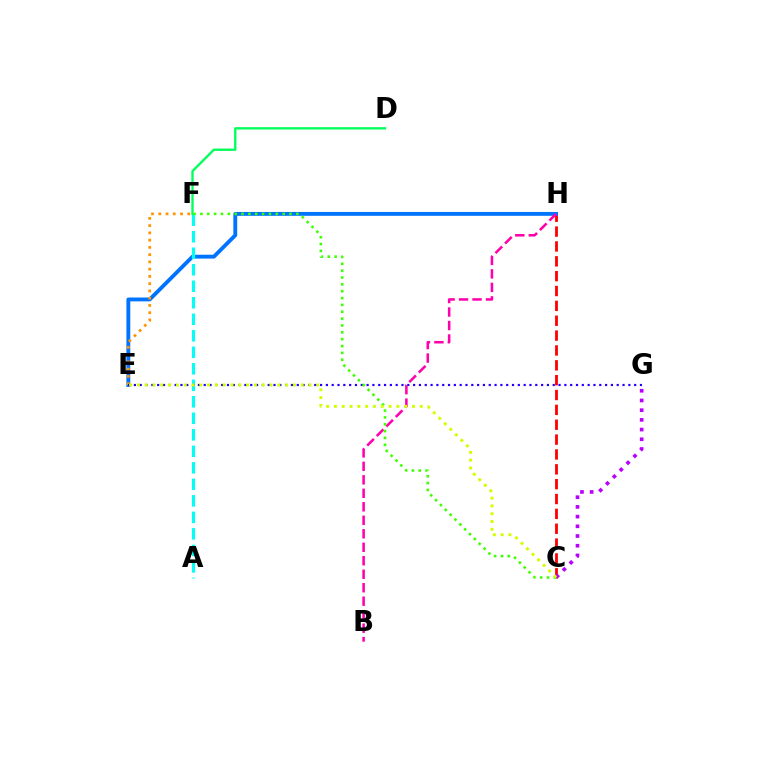{('C', 'H'): [{'color': '#ff0000', 'line_style': 'dashed', 'thickness': 2.02}], ('E', 'H'): [{'color': '#0074ff', 'line_style': 'solid', 'thickness': 2.78}], ('A', 'F'): [{'color': '#00fff6', 'line_style': 'dashed', 'thickness': 2.24}], ('D', 'F'): [{'color': '#00ff5c', 'line_style': 'solid', 'thickness': 1.69}], ('E', 'F'): [{'color': '#ff9400', 'line_style': 'dotted', 'thickness': 1.97}], ('C', 'G'): [{'color': '#b900ff', 'line_style': 'dotted', 'thickness': 2.64}], ('B', 'H'): [{'color': '#ff00ac', 'line_style': 'dashed', 'thickness': 1.83}], ('E', 'G'): [{'color': '#2500ff', 'line_style': 'dotted', 'thickness': 1.58}], ('C', 'F'): [{'color': '#3dff00', 'line_style': 'dotted', 'thickness': 1.86}], ('C', 'E'): [{'color': '#d1ff00', 'line_style': 'dotted', 'thickness': 2.12}]}